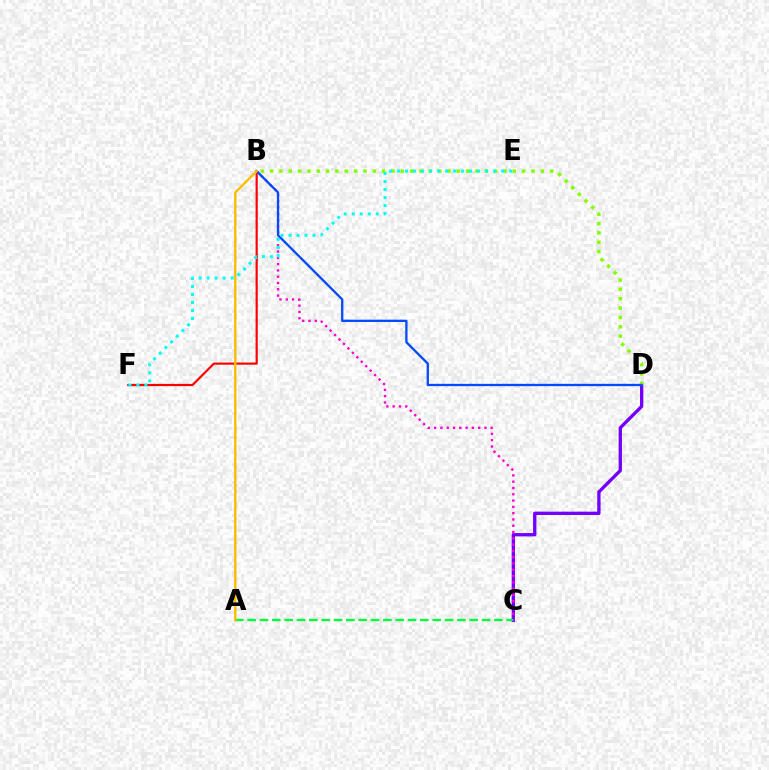{('B', 'F'): [{'color': '#ff0000', 'line_style': 'solid', 'thickness': 1.57}], ('C', 'D'): [{'color': '#7200ff', 'line_style': 'solid', 'thickness': 2.39}], ('B', 'D'): [{'color': '#84ff00', 'line_style': 'dotted', 'thickness': 2.54}, {'color': '#004bff', 'line_style': 'solid', 'thickness': 1.66}], ('B', 'C'): [{'color': '#ff00cf', 'line_style': 'dotted', 'thickness': 1.71}], ('A', 'C'): [{'color': '#00ff39', 'line_style': 'dashed', 'thickness': 1.68}], ('E', 'F'): [{'color': '#00fff6', 'line_style': 'dotted', 'thickness': 2.18}], ('A', 'B'): [{'color': '#ffbd00', 'line_style': 'solid', 'thickness': 1.7}]}